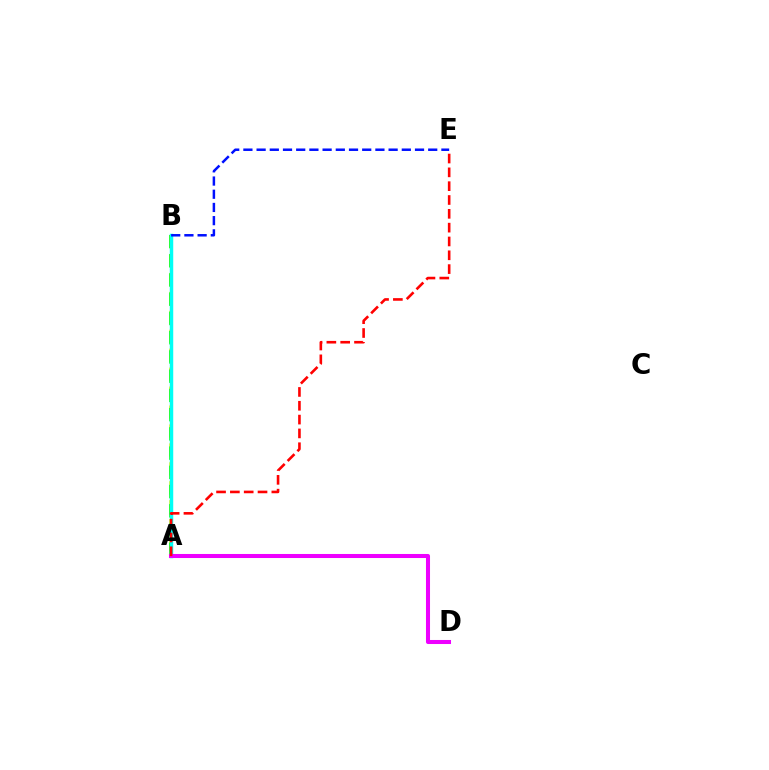{('A', 'B'): [{'color': '#fcf500', 'line_style': 'dashed', 'thickness': 2.57}, {'color': '#08ff00', 'line_style': 'dashed', 'thickness': 2.61}, {'color': '#00fff6', 'line_style': 'solid', 'thickness': 2.49}], ('B', 'E'): [{'color': '#0010ff', 'line_style': 'dashed', 'thickness': 1.79}], ('A', 'D'): [{'color': '#ee00ff', 'line_style': 'solid', 'thickness': 2.92}], ('A', 'E'): [{'color': '#ff0000', 'line_style': 'dashed', 'thickness': 1.88}]}